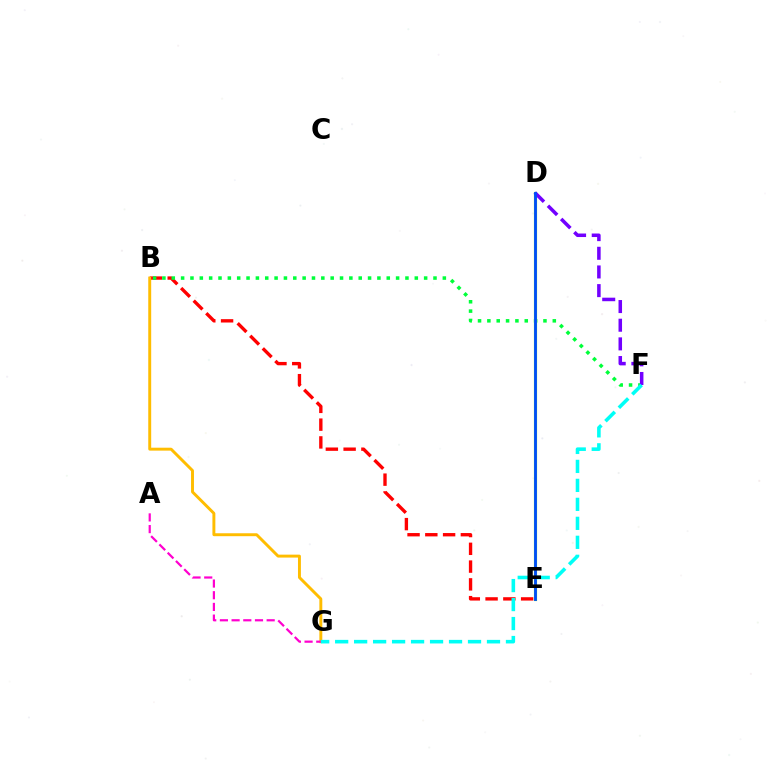{('B', 'E'): [{'color': '#ff0000', 'line_style': 'dashed', 'thickness': 2.41}], ('B', 'F'): [{'color': '#00ff39', 'line_style': 'dotted', 'thickness': 2.54}], ('B', 'G'): [{'color': '#ffbd00', 'line_style': 'solid', 'thickness': 2.11}], ('D', 'E'): [{'color': '#84ff00', 'line_style': 'solid', 'thickness': 2.28}, {'color': '#004bff', 'line_style': 'solid', 'thickness': 2.02}], ('D', 'F'): [{'color': '#7200ff', 'line_style': 'dashed', 'thickness': 2.54}], ('A', 'G'): [{'color': '#ff00cf', 'line_style': 'dashed', 'thickness': 1.59}], ('F', 'G'): [{'color': '#00fff6', 'line_style': 'dashed', 'thickness': 2.58}]}